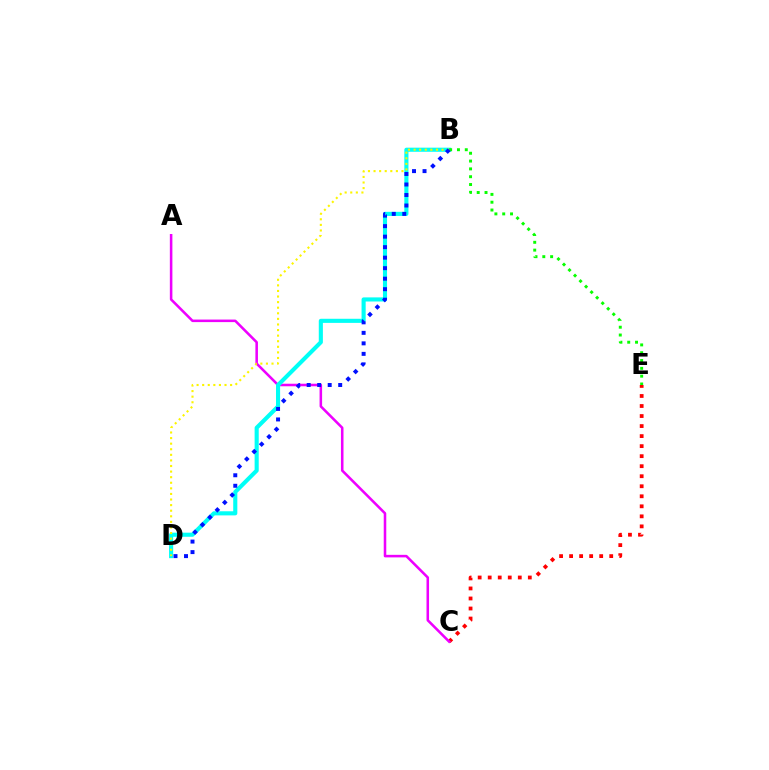{('C', 'E'): [{'color': '#ff0000', 'line_style': 'dotted', 'thickness': 2.73}], ('A', 'C'): [{'color': '#ee00ff', 'line_style': 'solid', 'thickness': 1.83}], ('B', 'D'): [{'color': '#00fff6', 'line_style': 'solid', 'thickness': 2.96}, {'color': '#fcf500', 'line_style': 'dotted', 'thickness': 1.52}, {'color': '#0010ff', 'line_style': 'dotted', 'thickness': 2.85}], ('B', 'E'): [{'color': '#08ff00', 'line_style': 'dotted', 'thickness': 2.12}]}